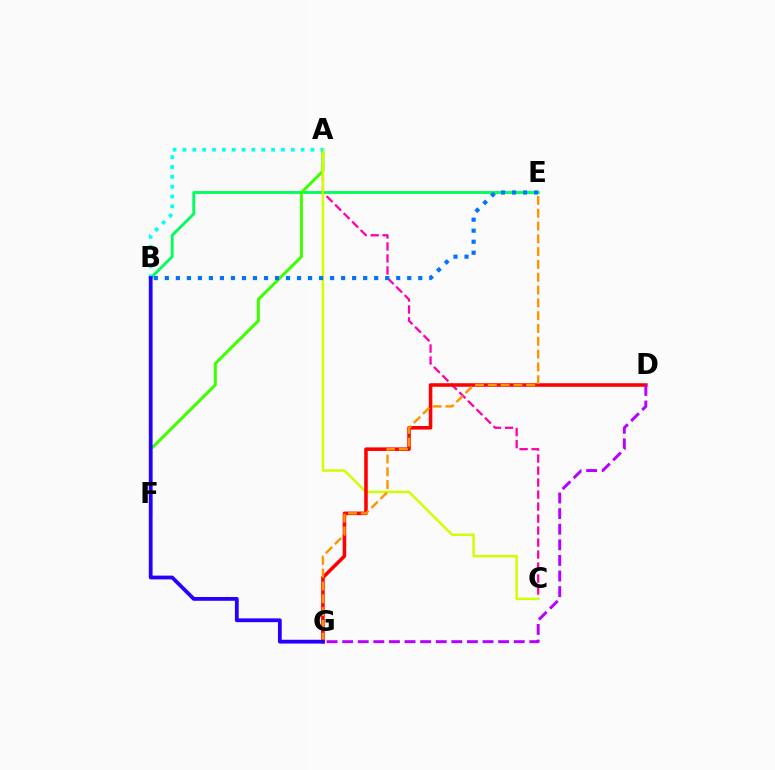{('B', 'E'): [{'color': '#00ff5c', 'line_style': 'solid', 'thickness': 2.07}, {'color': '#0074ff', 'line_style': 'dotted', 'thickness': 2.99}], ('A', 'C'): [{'color': '#ff00ac', 'line_style': 'dashed', 'thickness': 1.63}, {'color': '#d1ff00', 'line_style': 'solid', 'thickness': 1.79}], ('A', 'F'): [{'color': '#3dff00', 'line_style': 'solid', 'thickness': 2.18}], ('D', 'G'): [{'color': '#ff0000', 'line_style': 'solid', 'thickness': 2.56}, {'color': '#b900ff', 'line_style': 'dashed', 'thickness': 2.12}], ('E', 'G'): [{'color': '#ff9400', 'line_style': 'dashed', 'thickness': 1.74}], ('A', 'B'): [{'color': '#00fff6', 'line_style': 'dotted', 'thickness': 2.67}], ('B', 'G'): [{'color': '#2500ff', 'line_style': 'solid', 'thickness': 2.73}]}